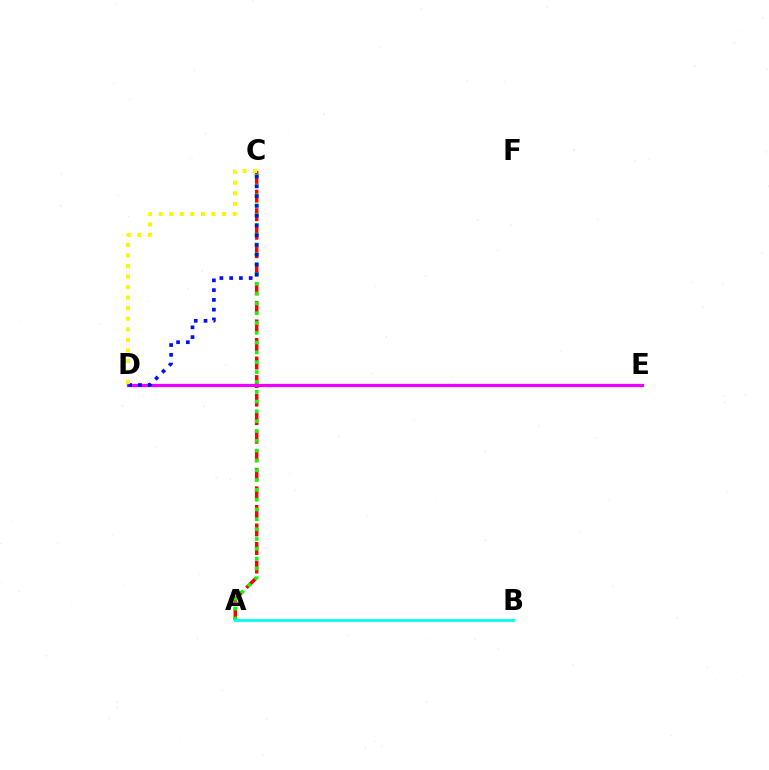{('A', 'C'): [{'color': '#ff0000', 'line_style': 'dashed', 'thickness': 2.52}, {'color': '#08ff00', 'line_style': 'dotted', 'thickness': 2.67}], ('D', 'E'): [{'color': '#ee00ff', 'line_style': 'solid', 'thickness': 2.35}], ('A', 'B'): [{'color': '#00fff6', 'line_style': 'solid', 'thickness': 2.02}], ('C', 'D'): [{'color': '#0010ff', 'line_style': 'dotted', 'thickness': 2.65}, {'color': '#fcf500', 'line_style': 'dotted', 'thickness': 2.87}]}